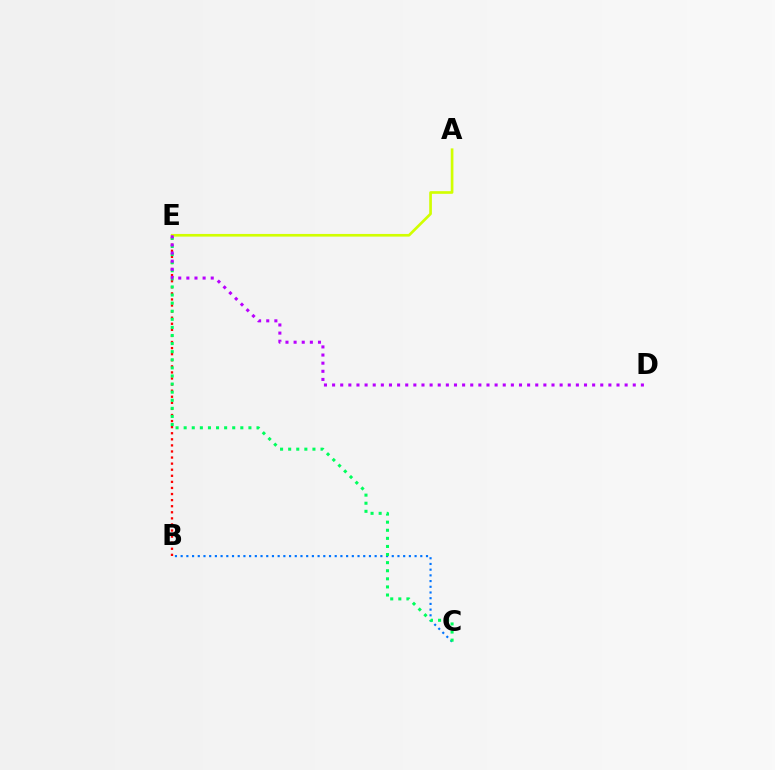{('B', 'E'): [{'color': '#ff0000', 'line_style': 'dotted', 'thickness': 1.65}], ('B', 'C'): [{'color': '#0074ff', 'line_style': 'dotted', 'thickness': 1.55}], ('C', 'E'): [{'color': '#00ff5c', 'line_style': 'dotted', 'thickness': 2.2}], ('A', 'E'): [{'color': '#d1ff00', 'line_style': 'solid', 'thickness': 1.92}], ('D', 'E'): [{'color': '#b900ff', 'line_style': 'dotted', 'thickness': 2.21}]}